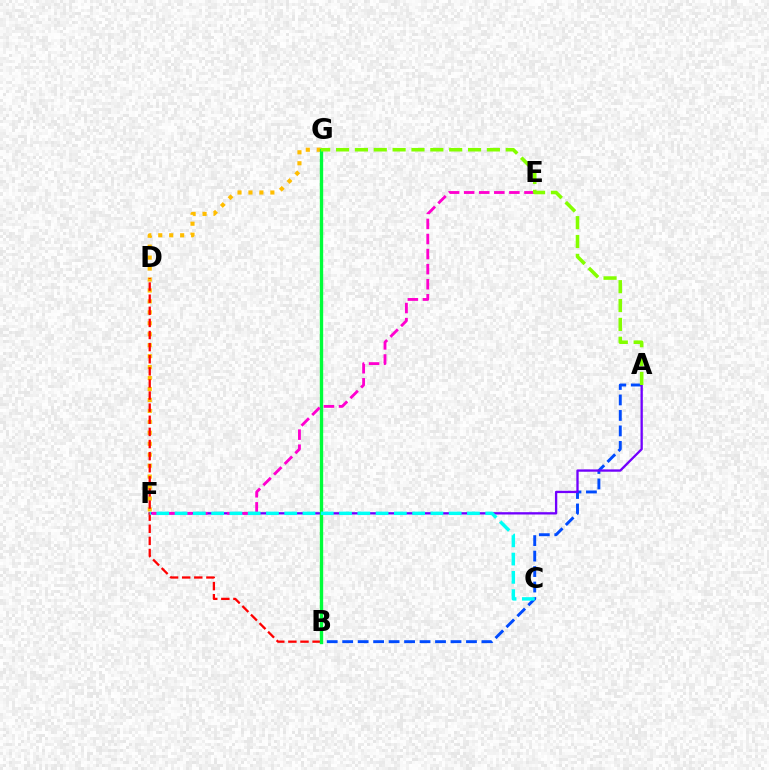{('A', 'B'): [{'color': '#004bff', 'line_style': 'dashed', 'thickness': 2.1}], ('A', 'F'): [{'color': '#7200ff', 'line_style': 'solid', 'thickness': 1.67}], ('F', 'G'): [{'color': '#ffbd00', 'line_style': 'dotted', 'thickness': 2.98}], ('B', 'D'): [{'color': '#ff0000', 'line_style': 'dashed', 'thickness': 1.65}], ('B', 'G'): [{'color': '#00ff39', 'line_style': 'solid', 'thickness': 2.41}], ('E', 'F'): [{'color': '#ff00cf', 'line_style': 'dashed', 'thickness': 2.05}], ('A', 'G'): [{'color': '#84ff00', 'line_style': 'dashed', 'thickness': 2.56}], ('C', 'F'): [{'color': '#00fff6', 'line_style': 'dashed', 'thickness': 2.48}]}